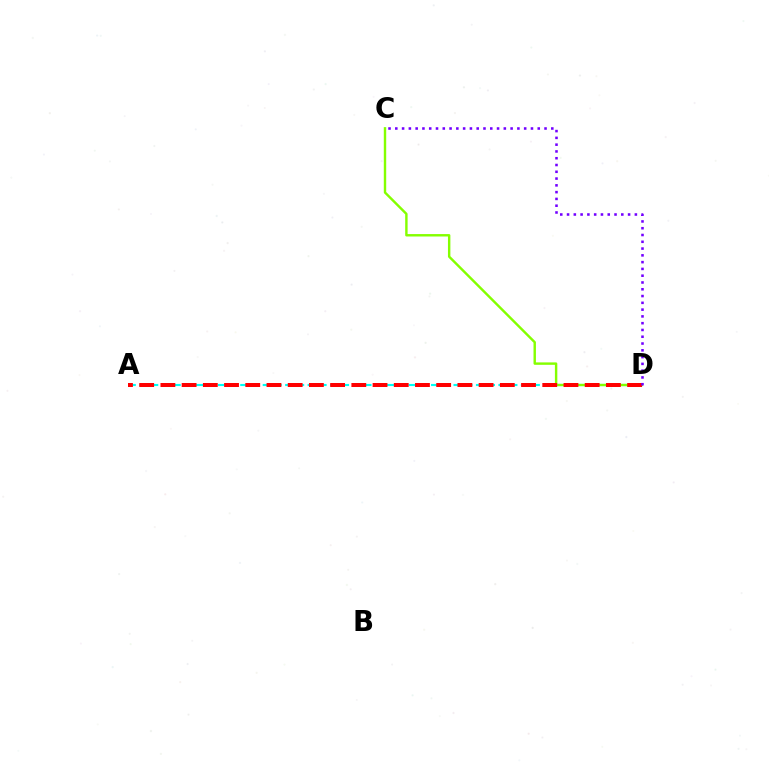{('A', 'D'): [{'color': '#00fff6', 'line_style': 'dashed', 'thickness': 1.52}, {'color': '#ff0000', 'line_style': 'dashed', 'thickness': 2.88}], ('C', 'D'): [{'color': '#84ff00', 'line_style': 'solid', 'thickness': 1.74}, {'color': '#7200ff', 'line_style': 'dotted', 'thickness': 1.84}]}